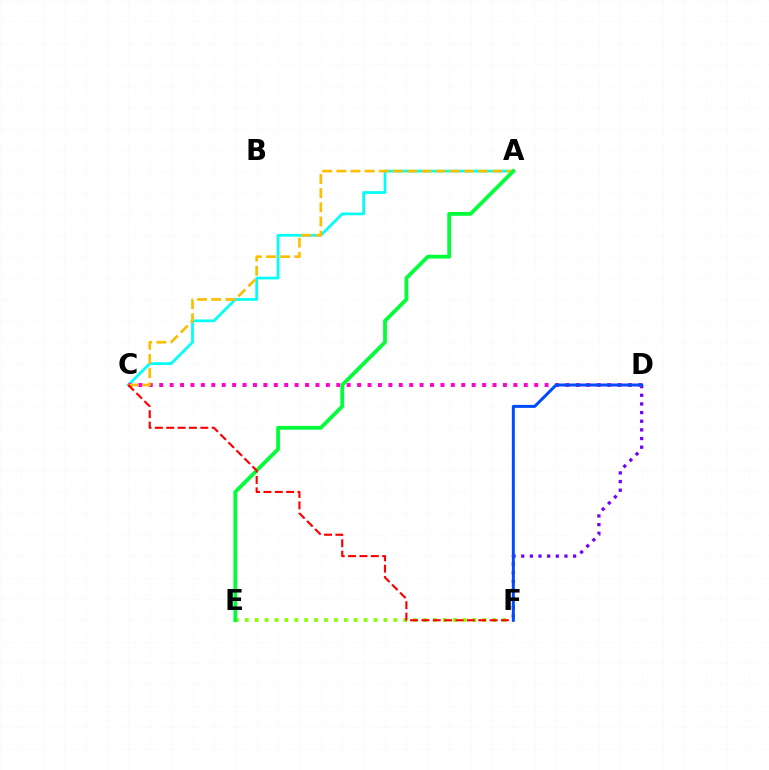{('D', 'F'): [{'color': '#7200ff', 'line_style': 'dotted', 'thickness': 2.35}, {'color': '#004bff', 'line_style': 'solid', 'thickness': 2.15}], ('E', 'F'): [{'color': '#84ff00', 'line_style': 'dotted', 'thickness': 2.69}], ('A', 'C'): [{'color': '#00fff6', 'line_style': 'solid', 'thickness': 1.96}, {'color': '#ffbd00', 'line_style': 'dashed', 'thickness': 1.93}], ('C', 'D'): [{'color': '#ff00cf', 'line_style': 'dotted', 'thickness': 2.83}], ('A', 'E'): [{'color': '#00ff39', 'line_style': 'solid', 'thickness': 2.71}], ('C', 'F'): [{'color': '#ff0000', 'line_style': 'dashed', 'thickness': 1.54}]}